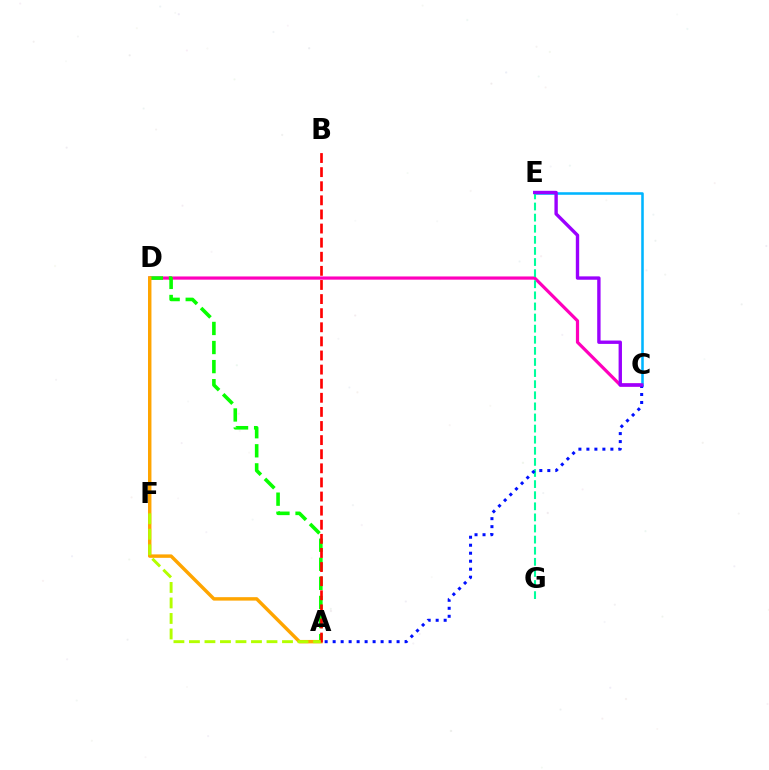{('C', 'D'): [{'color': '#ff00bd', 'line_style': 'solid', 'thickness': 2.3}], ('C', 'E'): [{'color': '#00b5ff', 'line_style': 'solid', 'thickness': 1.84}, {'color': '#9b00ff', 'line_style': 'solid', 'thickness': 2.43}], ('A', 'D'): [{'color': '#08ff00', 'line_style': 'dashed', 'thickness': 2.59}, {'color': '#ffa500', 'line_style': 'solid', 'thickness': 2.48}], ('A', 'B'): [{'color': '#ff0000', 'line_style': 'dashed', 'thickness': 1.92}], ('E', 'G'): [{'color': '#00ff9d', 'line_style': 'dashed', 'thickness': 1.51}], ('A', 'C'): [{'color': '#0010ff', 'line_style': 'dotted', 'thickness': 2.17}], ('A', 'F'): [{'color': '#b3ff00', 'line_style': 'dashed', 'thickness': 2.11}]}